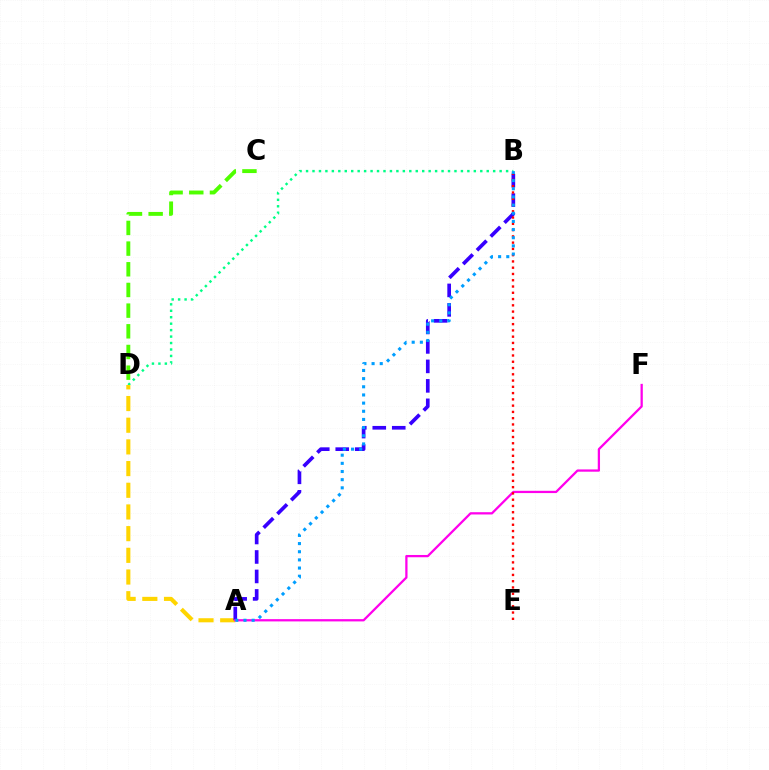{('B', 'D'): [{'color': '#00ff86', 'line_style': 'dotted', 'thickness': 1.75}], ('A', 'D'): [{'color': '#ffd500', 'line_style': 'dashed', 'thickness': 2.95}], ('A', 'B'): [{'color': '#3700ff', 'line_style': 'dashed', 'thickness': 2.65}, {'color': '#009eff', 'line_style': 'dotted', 'thickness': 2.22}], ('C', 'D'): [{'color': '#4fff00', 'line_style': 'dashed', 'thickness': 2.81}], ('A', 'F'): [{'color': '#ff00ed', 'line_style': 'solid', 'thickness': 1.63}], ('B', 'E'): [{'color': '#ff0000', 'line_style': 'dotted', 'thickness': 1.7}]}